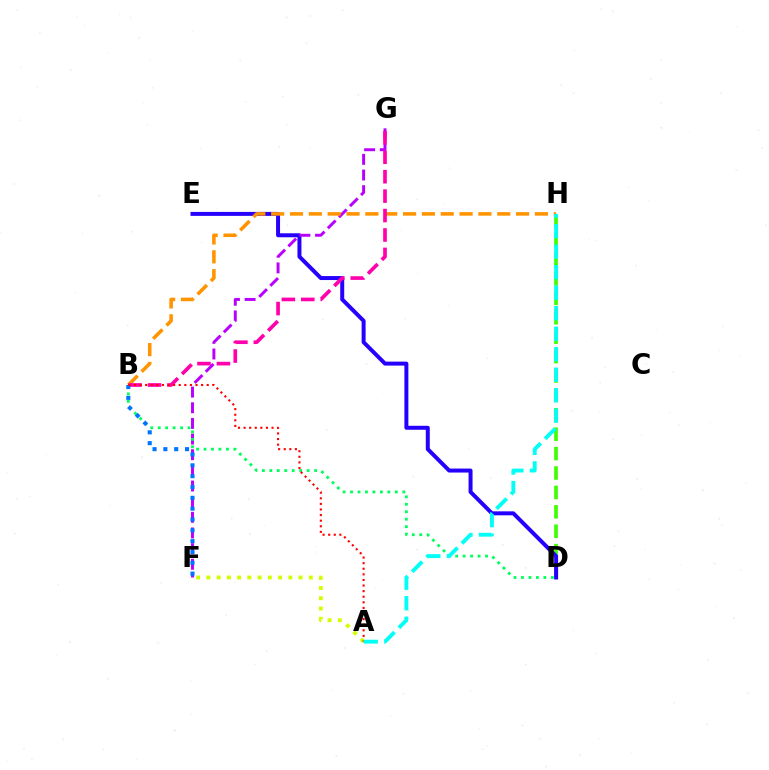{('D', 'H'): [{'color': '#3dff00', 'line_style': 'dashed', 'thickness': 2.64}], ('D', 'E'): [{'color': '#2500ff', 'line_style': 'solid', 'thickness': 2.87}], ('A', 'F'): [{'color': '#d1ff00', 'line_style': 'dotted', 'thickness': 2.78}], ('F', 'G'): [{'color': '#b900ff', 'line_style': 'dashed', 'thickness': 2.13}], ('B', 'H'): [{'color': '#ff9400', 'line_style': 'dashed', 'thickness': 2.56}], ('B', 'D'): [{'color': '#00ff5c', 'line_style': 'dotted', 'thickness': 2.03}], ('B', 'G'): [{'color': '#ff00ac', 'line_style': 'dashed', 'thickness': 2.64}], ('B', 'F'): [{'color': '#0074ff', 'line_style': 'dotted', 'thickness': 2.94}], ('A', 'B'): [{'color': '#ff0000', 'line_style': 'dotted', 'thickness': 1.52}], ('A', 'H'): [{'color': '#00fff6', 'line_style': 'dashed', 'thickness': 2.79}]}